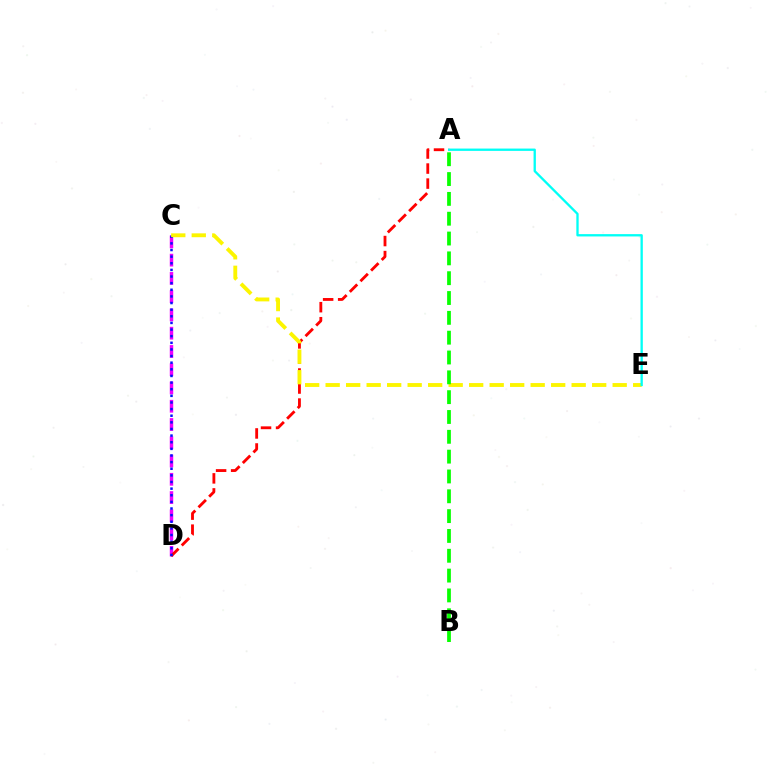{('C', 'D'): [{'color': '#ee00ff', 'line_style': 'dashed', 'thickness': 2.48}, {'color': '#0010ff', 'line_style': 'dotted', 'thickness': 1.8}], ('A', 'D'): [{'color': '#ff0000', 'line_style': 'dashed', 'thickness': 2.04}], ('C', 'E'): [{'color': '#fcf500', 'line_style': 'dashed', 'thickness': 2.79}], ('A', 'B'): [{'color': '#08ff00', 'line_style': 'dashed', 'thickness': 2.69}], ('A', 'E'): [{'color': '#00fff6', 'line_style': 'solid', 'thickness': 1.67}]}